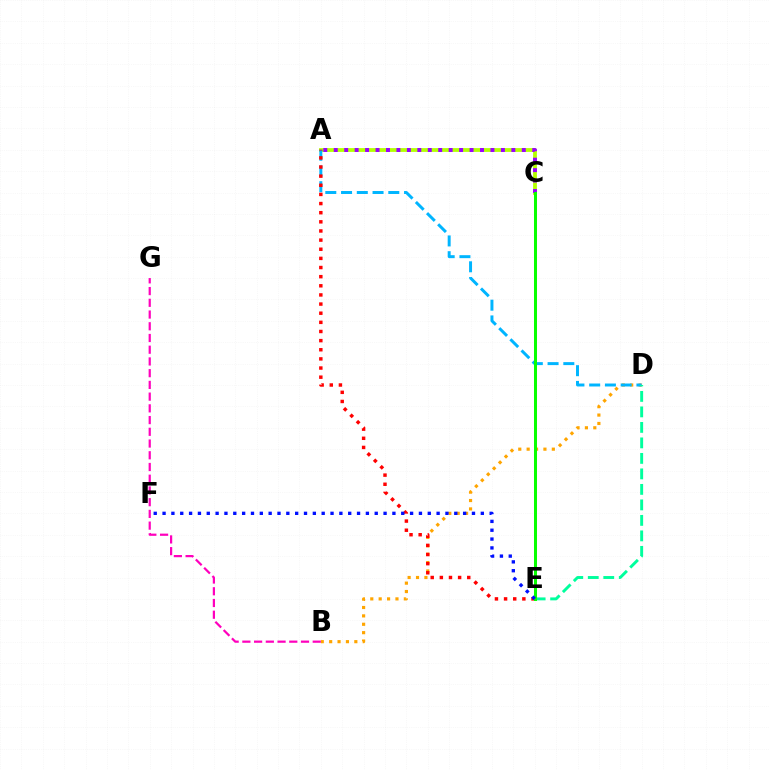{('A', 'C'): [{'color': '#b3ff00', 'line_style': 'solid', 'thickness': 2.73}, {'color': '#9b00ff', 'line_style': 'dotted', 'thickness': 2.84}], ('B', 'D'): [{'color': '#ffa500', 'line_style': 'dotted', 'thickness': 2.28}], ('A', 'D'): [{'color': '#00b5ff', 'line_style': 'dashed', 'thickness': 2.14}], ('A', 'E'): [{'color': '#ff0000', 'line_style': 'dotted', 'thickness': 2.48}], ('D', 'E'): [{'color': '#00ff9d', 'line_style': 'dashed', 'thickness': 2.11}], ('C', 'E'): [{'color': '#08ff00', 'line_style': 'solid', 'thickness': 2.17}], ('E', 'F'): [{'color': '#0010ff', 'line_style': 'dotted', 'thickness': 2.4}], ('B', 'G'): [{'color': '#ff00bd', 'line_style': 'dashed', 'thickness': 1.59}]}